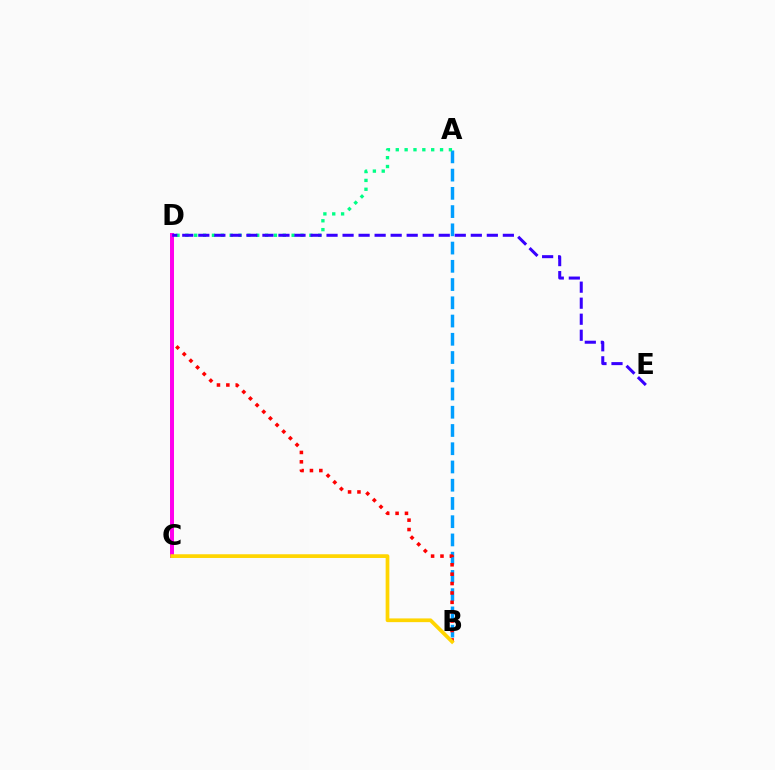{('A', 'B'): [{'color': '#009eff', 'line_style': 'dashed', 'thickness': 2.48}], ('A', 'D'): [{'color': '#00ff86', 'line_style': 'dotted', 'thickness': 2.41}], ('C', 'D'): [{'color': '#4fff00', 'line_style': 'solid', 'thickness': 2.79}, {'color': '#ff00ed', 'line_style': 'solid', 'thickness': 2.88}], ('B', 'D'): [{'color': '#ff0000', 'line_style': 'dotted', 'thickness': 2.55}], ('D', 'E'): [{'color': '#3700ff', 'line_style': 'dashed', 'thickness': 2.18}], ('B', 'C'): [{'color': '#ffd500', 'line_style': 'solid', 'thickness': 2.68}]}